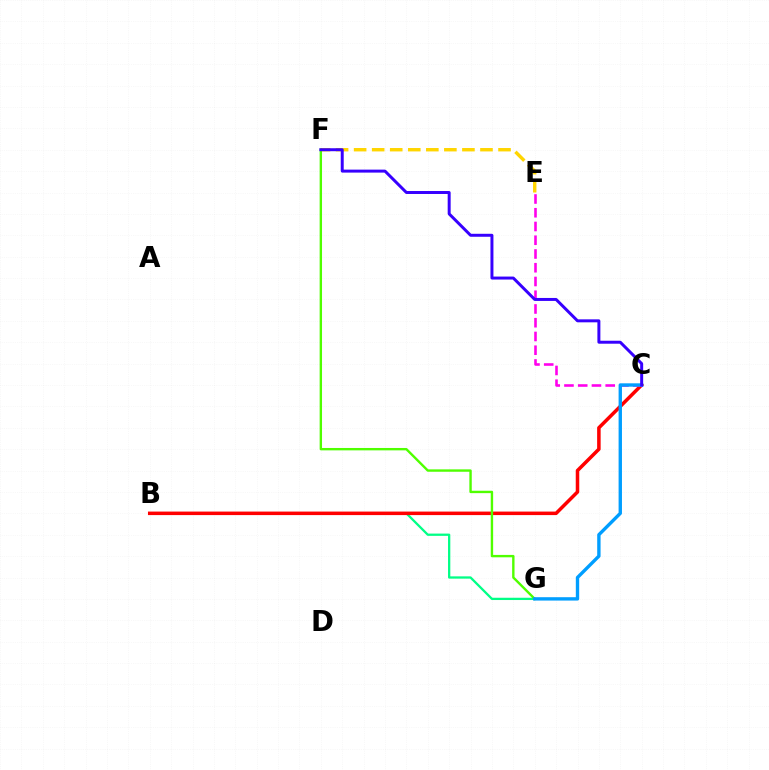{('E', 'F'): [{'color': '#ffd500', 'line_style': 'dashed', 'thickness': 2.45}], ('B', 'G'): [{'color': '#00ff86', 'line_style': 'solid', 'thickness': 1.64}], ('B', 'C'): [{'color': '#ff0000', 'line_style': 'solid', 'thickness': 2.53}], ('C', 'E'): [{'color': '#ff00ed', 'line_style': 'dashed', 'thickness': 1.87}], ('F', 'G'): [{'color': '#4fff00', 'line_style': 'solid', 'thickness': 1.72}], ('C', 'G'): [{'color': '#009eff', 'line_style': 'solid', 'thickness': 2.43}], ('C', 'F'): [{'color': '#3700ff', 'line_style': 'solid', 'thickness': 2.14}]}